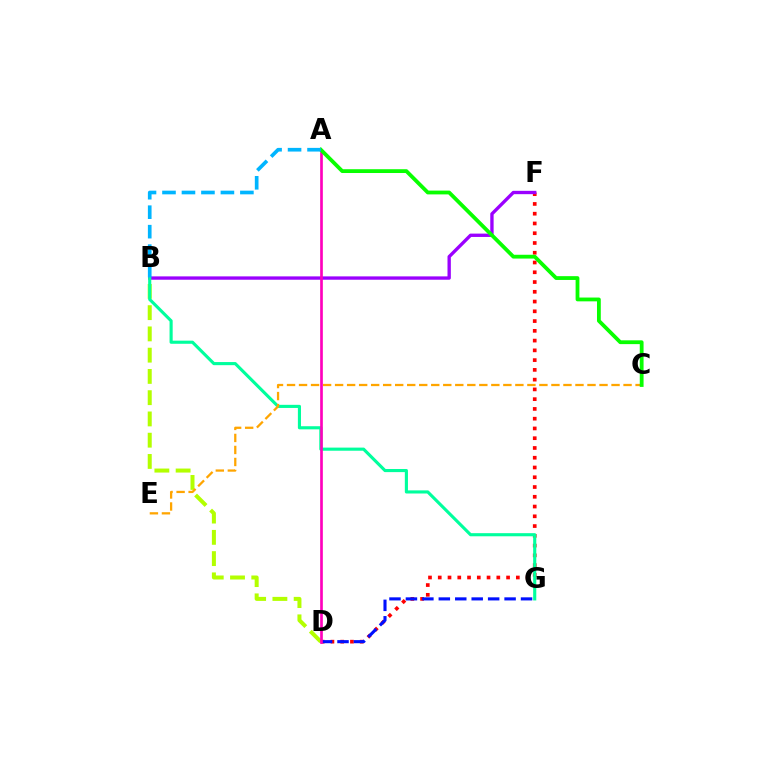{('D', 'F'): [{'color': '#ff0000', 'line_style': 'dotted', 'thickness': 2.65}], ('B', 'F'): [{'color': '#9b00ff', 'line_style': 'solid', 'thickness': 2.41}], ('B', 'D'): [{'color': '#b3ff00', 'line_style': 'dashed', 'thickness': 2.89}], ('B', 'G'): [{'color': '#00ff9d', 'line_style': 'solid', 'thickness': 2.25}], ('C', 'E'): [{'color': '#ffa500', 'line_style': 'dashed', 'thickness': 1.63}], ('D', 'G'): [{'color': '#0010ff', 'line_style': 'dashed', 'thickness': 2.23}], ('A', 'D'): [{'color': '#ff00bd', 'line_style': 'solid', 'thickness': 1.93}], ('A', 'C'): [{'color': '#08ff00', 'line_style': 'solid', 'thickness': 2.73}], ('A', 'B'): [{'color': '#00b5ff', 'line_style': 'dashed', 'thickness': 2.65}]}